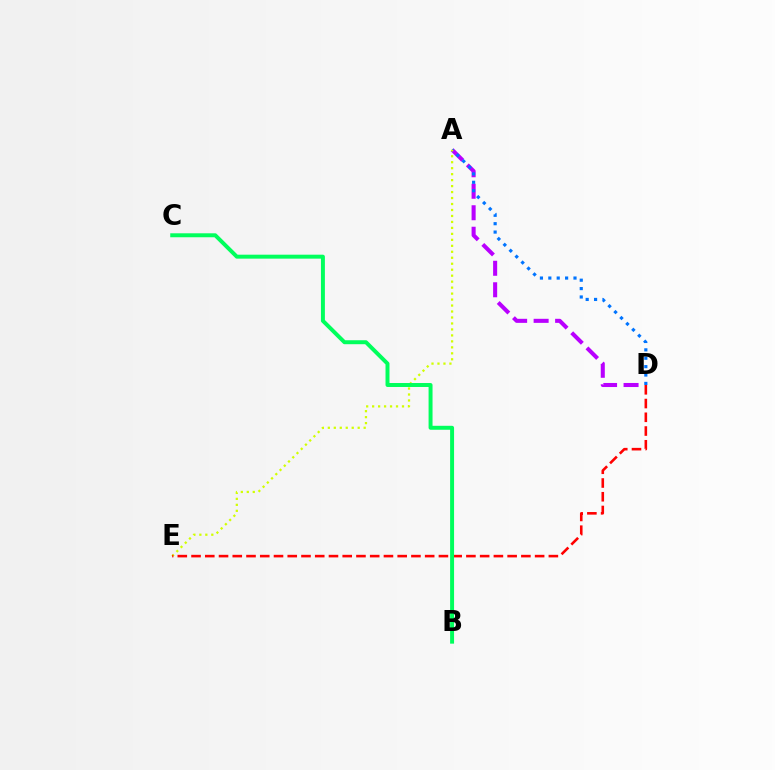{('A', 'D'): [{'color': '#b900ff', 'line_style': 'dashed', 'thickness': 2.92}, {'color': '#0074ff', 'line_style': 'dotted', 'thickness': 2.28}], ('A', 'E'): [{'color': '#d1ff00', 'line_style': 'dotted', 'thickness': 1.62}], ('D', 'E'): [{'color': '#ff0000', 'line_style': 'dashed', 'thickness': 1.87}], ('B', 'C'): [{'color': '#00ff5c', 'line_style': 'solid', 'thickness': 2.85}]}